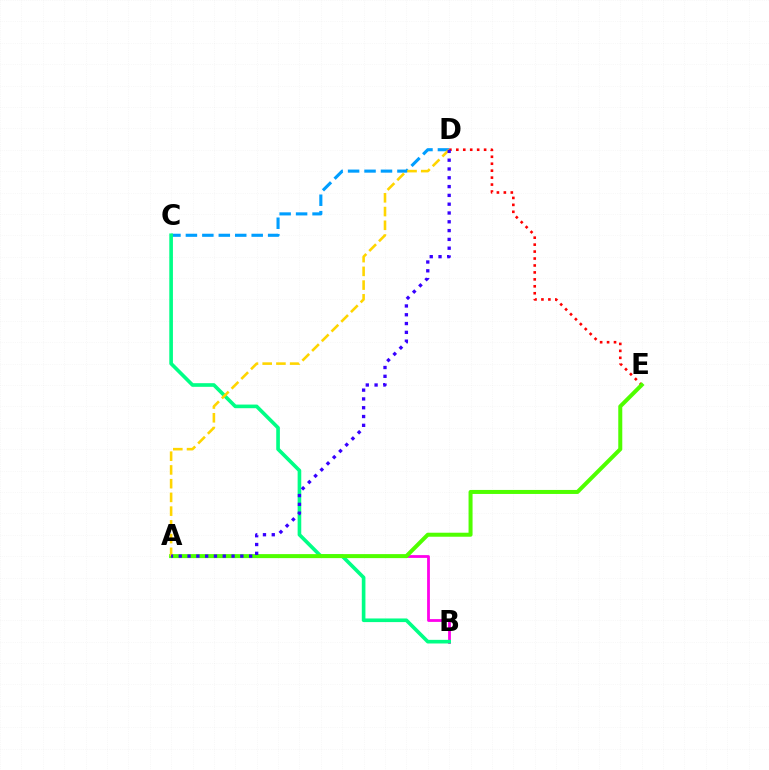{('A', 'B'): [{'color': '#ff00ed', 'line_style': 'solid', 'thickness': 2.01}], ('C', 'D'): [{'color': '#009eff', 'line_style': 'dashed', 'thickness': 2.23}], ('B', 'C'): [{'color': '#00ff86', 'line_style': 'solid', 'thickness': 2.62}], ('D', 'E'): [{'color': '#ff0000', 'line_style': 'dotted', 'thickness': 1.89}], ('A', 'E'): [{'color': '#4fff00', 'line_style': 'solid', 'thickness': 2.88}], ('A', 'D'): [{'color': '#ffd500', 'line_style': 'dashed', 'thickness': 1.87}, {'color': '#3700ff', 'line_style': 'dotted', 'thickness': 2.39}]}